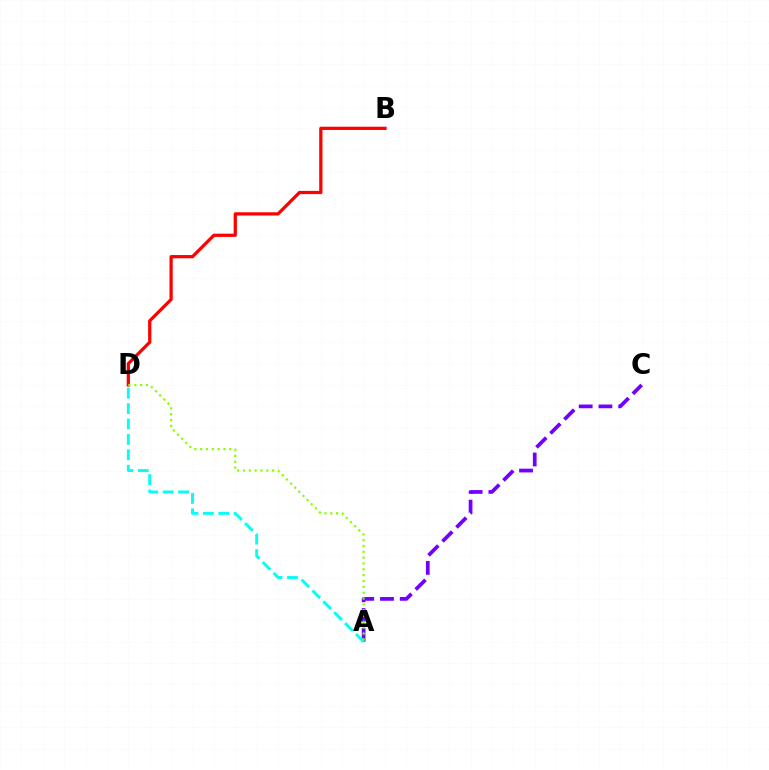{('A', 'C'): [{'color': '#7200ff', 'line_style': 'dashed', 'thickness': 2.68}], ('B', 'D'): [{'color': '#ff0000', 'line_style': 'solid', 'thickness': 2.34}], ('A', 'D'): [{'color': '#00fff6', 'line_style': 'dashed', 'thickness': 2.09}, {'color': '#84ff00', 'line_style': 'dotted', 'thickness': 1.59}]}